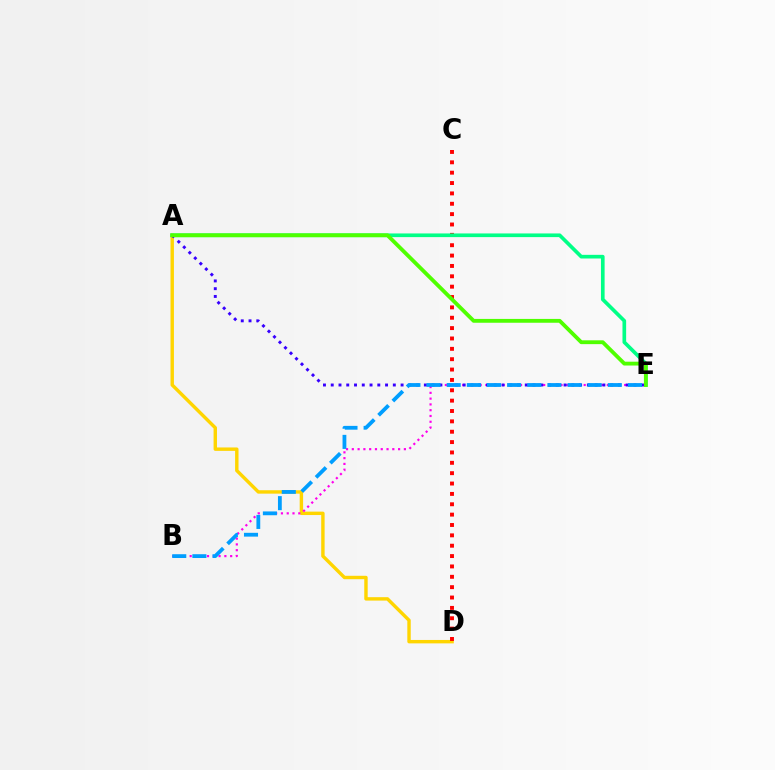{('A', 'D'): [{'color': '#ffd500', 'line_style': 'solid', 'thickness': 2.46}], ('B', 'E'): [{'color': '#ff00ed', 'line_style': 'dotted', 'thickness': 1.57}, {'color': '#009eff', 'line_style': 'dashed', 'thickness': 2.74}], ('C', 'D'): [{'color': '#ff0000', 'line_style': 'dotted', 'thickness': 2.82}], ('A', 'E'): [{'color': '#00ff86', 'line_style': 'solid', 'thickness': 2.64}, {'color': '#3700ff', 'line_style': 'dotted', 'thickness': 2.11}, {'color': '#4fff00', 'line_style': 'solid', 'thickness': 2.76}]}